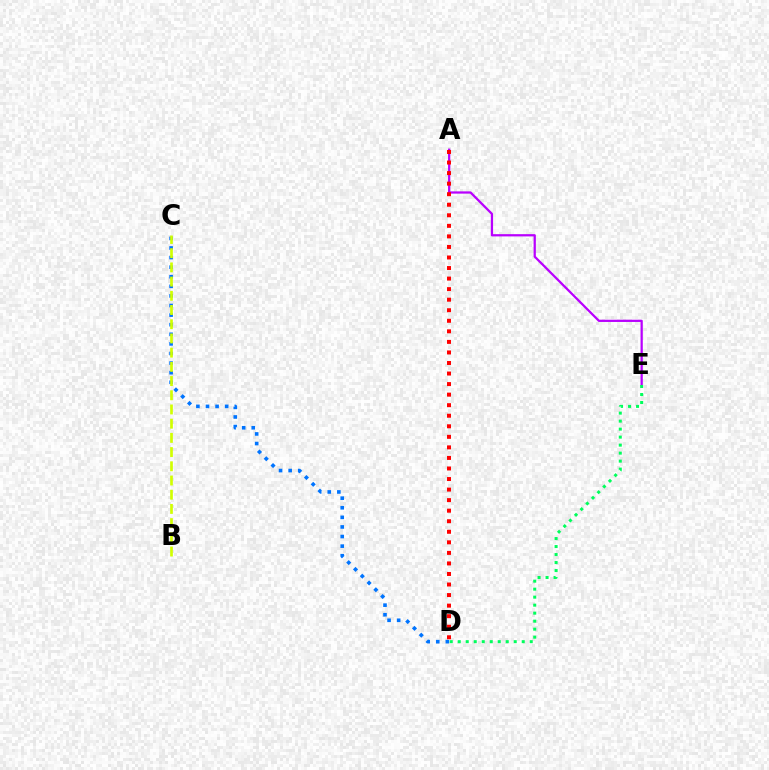{('A', 'E'): [{'color': '#b900ff', 'line_style': 'solid', 'thickness': 1.62}], ('C', 'D'): [{'color': '#0074ff', 'line_style': 'dotted', 'thickness': 2.61}], ('B', 'C'): [{'color': '#d1ff00', 'line_style': 'dashed', 'thickness': 1.93}], ('D', 'E'): [{'color': '#00ff5c', 'line_style': 'dotted', 'thickness': 2.17}], ('A', 'D'): [{'color': '#ff0000', 'line_style': 'dotted', 'thickness': 2.87}]}